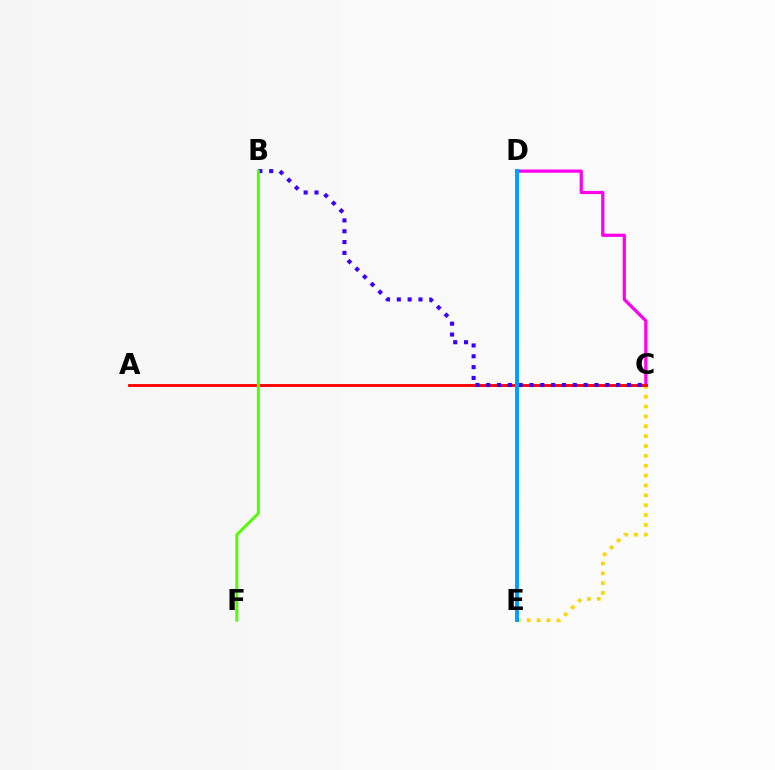{('C', 'D'): [{'color': '#ff00ed', 'line_style': 'solid', 'thickness': 2.32}], ('C', 'E'): [{'color': '#ffd500', 'line_style': 'dotted', 'thickness': 2.68}], ('A', 'C'): [{'color': '#ff0000', 'line_style': 'solid', 'thickness': 2.05}], ('B', 'C'): [{'color': '#3700ff', 'line_style': 'dotted', 'thickness': 2.94}], ('D', 'E'): [{'color': '#00ff86', 'line_style': 'dotted', 'thickness': 1.88}, {'color': '#009eff', 'line_style': 'solid', 'thickness': 2.82}], ('B', 'F'): [{'color': '#4fff00', 'line_style': 'solid', 'thickness': 2.1}]}